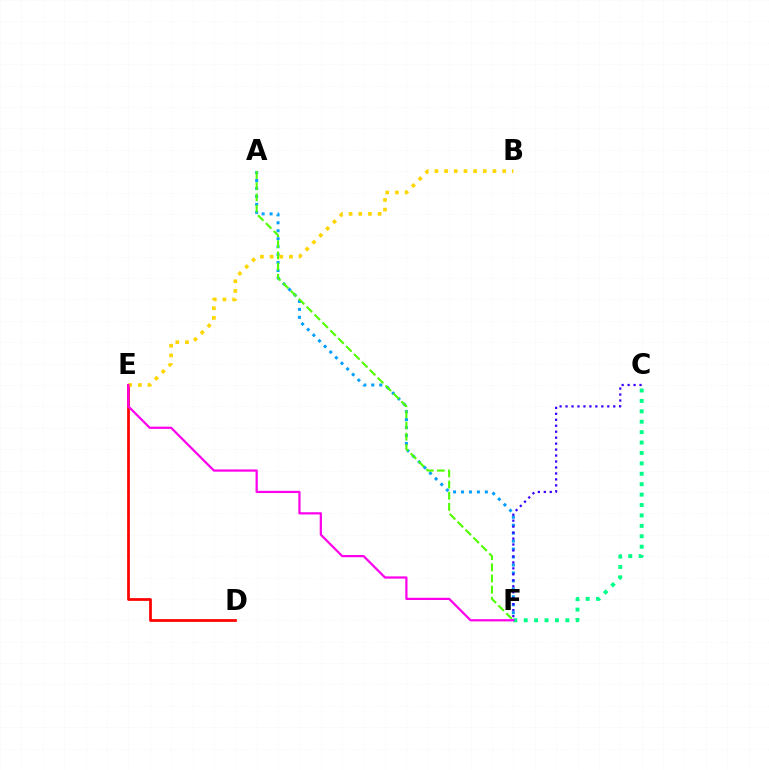{('C', 'F'): [{'color': '#00ff86', 'line_style': 'dotted', 'thickness': 2.83}, {'color': '#3700ff', 'line_style': 'dotted', 'thickness': 1.62}], ('A', 'F'): [{'color': '#009eff', 'line_style': 'dotted', 'thickness': 2.16}, {'color': '#4fff00', 'line_style': 'dashed', 'thickness': 1.52}], ('D', 'E'): [{'color': '#ff0000', 'line_style': 'solid', 'thickness': 1.97}], ('B', 'E'): [{'color': '#ffd500', 'line_style': 'dotted', 'thickness': 2.63}], ('E', 'F'): [{'color': '#ff00ed', 'line_style': 'solid', 'thickness': 1.61}]}